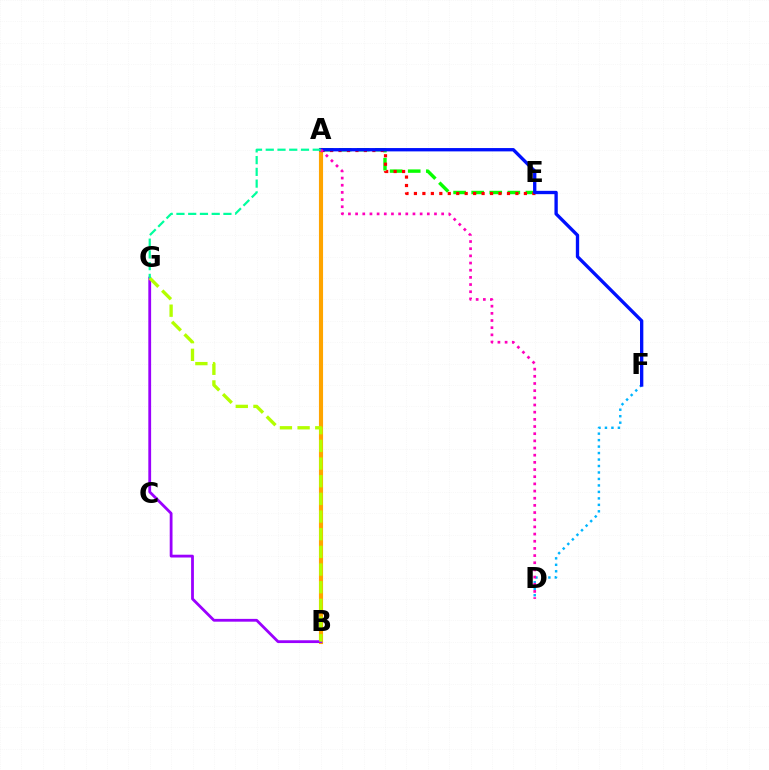{('A', 'E'): [{'color': '#08ff00', 'line_style': 'dashed', 'thickness': 2.46}, {'color': '#ff0000', 'line_style': 'dotted', 'thickness': 2.3}], ('A', 'B'): [{'color': '#ffa500', 'line_style': 'solid', 'thickness': 2.97}], ('B', 'G'): [{'color': '#9b00ff', 'line_style': 'solid', 'thickness': 2.02}, {'color': '#b3ff00', 'line_style': 'dashed', 'thickness': 2.4}], ('D', 'F'): [{'color': '#00b5ff', 'line_style': 'dotted', 'thickness': 1.76}], ('A', 'F'): [{'color': '#0010ff', 'line_style': 'solid', 'thickness': 2.4}], ('A', 'D'): [{'color': '#ff00bd', 'line_style': 'dotted', 'thickness': 1.95}], ('A', 'G'): [{'color': '#00ff9d', 'line_style': 'dashed', 'thickness': 1.6}]}